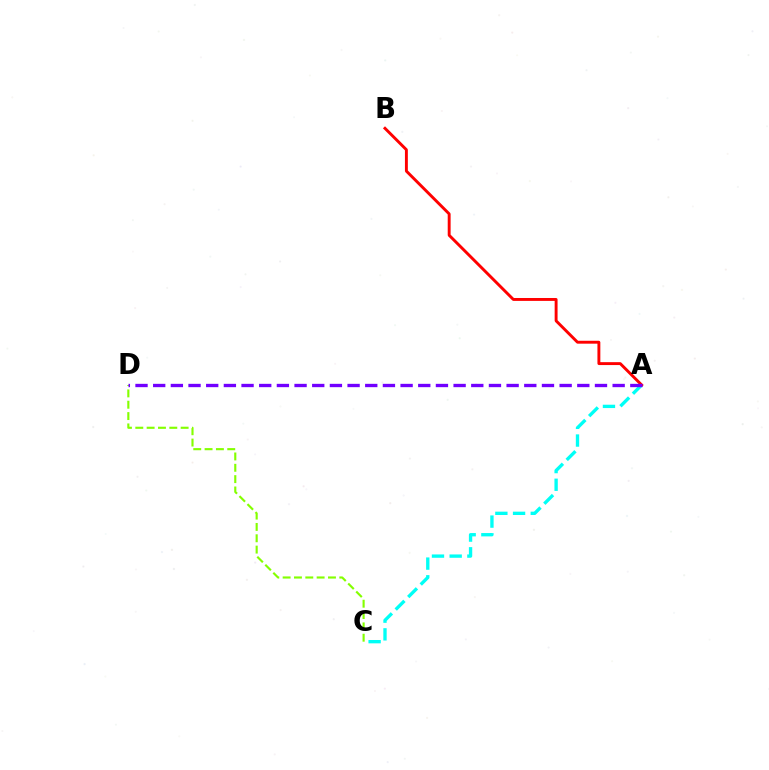{('A', 'C'): [{'color': '#00fff6', 'line_style': 'dashed', 'thickness': 2.4}], ('C', 'D'): [{'color': '#84ff00', 'line_style': 'dashed', 'thickness': 1.54}], ('A', 'B'): [{'color': '#ff0000', 'line_style': 'solid', 'thickness': 2.09}], ('A', 'D'): [{'color': '#7200ff', 'line_style': 'dashed', 'thickness': 2.4}]}